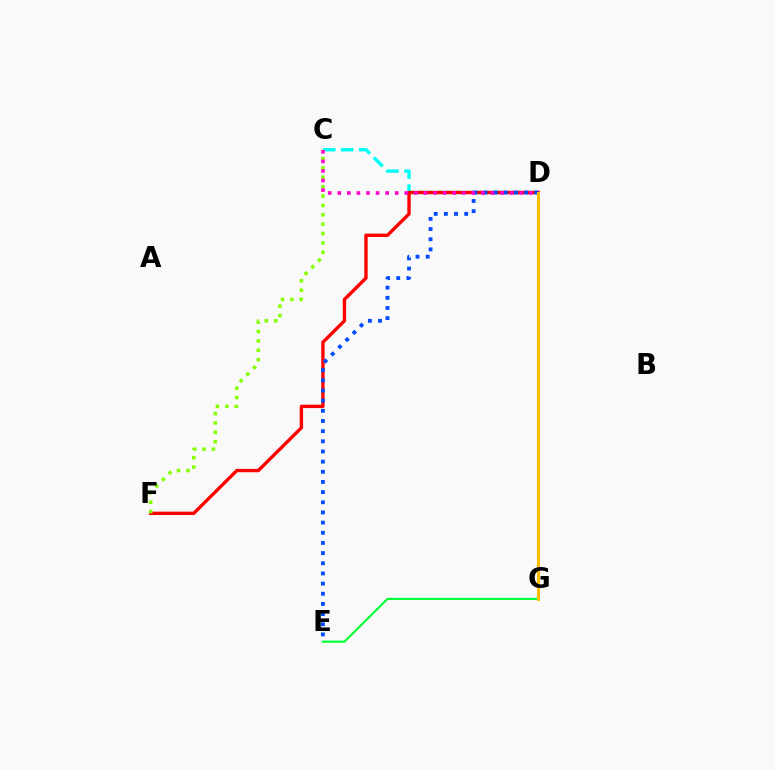{('C', 'D'): [{'color': '#00fff6', 'line_style': 'dashed', 'thickness': 2.45}, {'color': '#ff00cf', 'line_style': 'dotted', 'thickness': 2.6}], ('E', 'G'): [{'color': '#00ff39', 'line_style': 'solid', 'thickness': 1.55}], ('D', 'F'): [{'color': '#ff0000', 'line_style': 'solid', 'thickness': 2.42}], ('C', 'F'): [{'color': '#84ff00', 'line_style': 'dotted', 'thickness': 2.55}], ('D', 'E'): [{'color': '#004bff', 'line_style': 'dotted', 'thickness': 2.76}], ('D', 'G'): [{'color': '#7200ff', 'line_style': 'dotted', 'thickness': 2.08}, {'color': '#ffbd00', 'line_style': 'solid', 'thickness': 2.15}]}